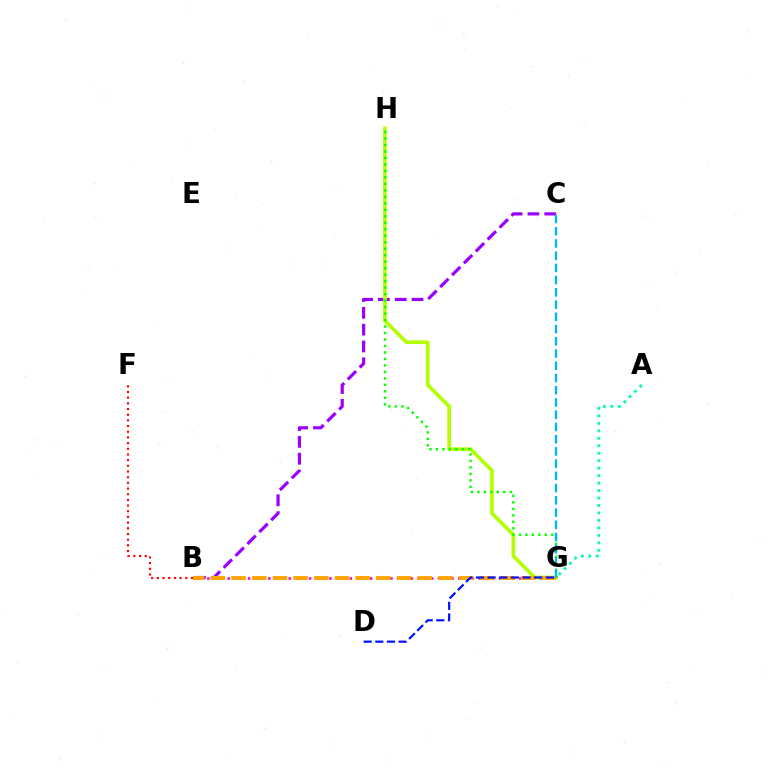{('B', 'G'): [{'color': '#ff00bd', 'line_style': 'dotted', 'thickness': 1.84}, {'color': '#ffa500', 'line_style': 'dashed', 'thickness': 2.81}], ('B', 'C'): [{'color': '#9b00ff', 'line_style': 'dashed', 'thickness': 2.28}], ('G', 'H'): [{'color': '#b3ff00', 'line_style': 'solid', 'thickness': 2.65}, {'color': '#08ff00', 'line_style': 'dotted', 'thickness': 1.76}], ('A', 'G'): [{'color': '#00ff9d', 'line_style': 'dotted', 'thickness': 2.03}], ('C', 'G'): [{'color': '#00b5ff', 'line_style': 'dashed', 'thickness': 1.66}], ('D', 'G'): [{'color': '#0010ff', 'line_style': 'dashed', 'thickness': 1.58}], ('B', 'F'): [{'color': '#ff0000', 'line_style': 'dotted', 'thickness': 1.54}]}